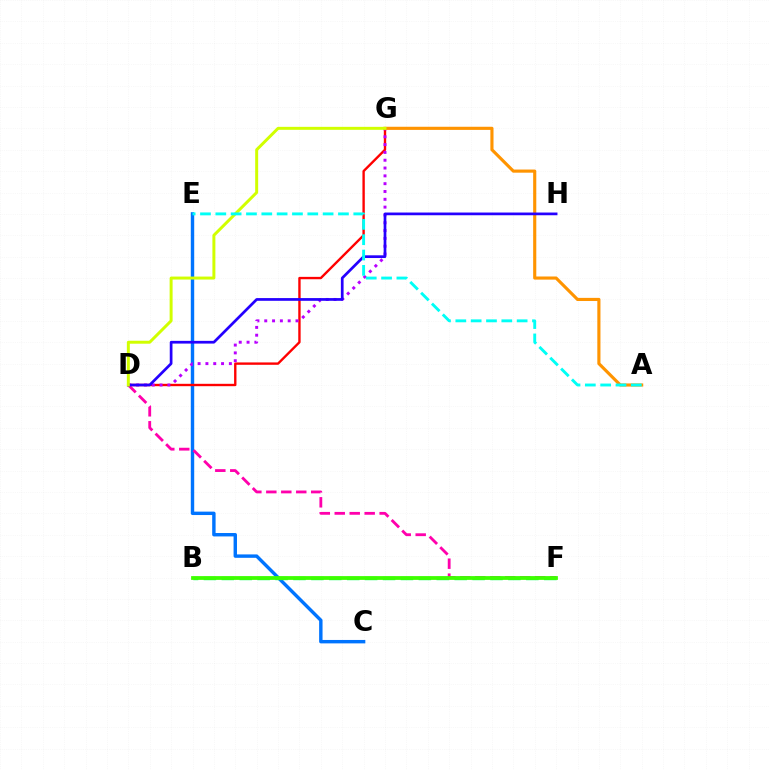{('C', 'E'): [{'color': '#0074ff', 'line_style': 'solid', 'thickness': 2.46}], ('D', 'G'): [{'color': '#ff0000', 'line_style': 'solid', 'thickness': 1.71}, {'color': '#b900ff', 'line_style': 'dotted', 'thickness': 2.12}, {'color': '#d1ff00', 'line_style': 'solid', 'thickness': 2.14}], ('D', 'F'): [{'color': '#ff00ac', 'line_style': 'dashed', 'thickness': 2.03}], ('A', 'G'): [{'color': '#ff9400', 'line_style': 'solid', 'thickness': 2.26}], ('D', 'H'): [{'color': '#2500ff', 'line_style': 'solid', 'thickness': 1.96}], ('B', 'F'): [{'color': '#00ff5c', 'line_style': 'dashed', 'thickness': 2.43}, {'color': '#3dff00', 'line_style': 'solid', 'thickness': 2.72}], ('A', 'E'): [{'color': '#00fff6', 'line_style': 'dashed', 'thickness': 2.08}]}